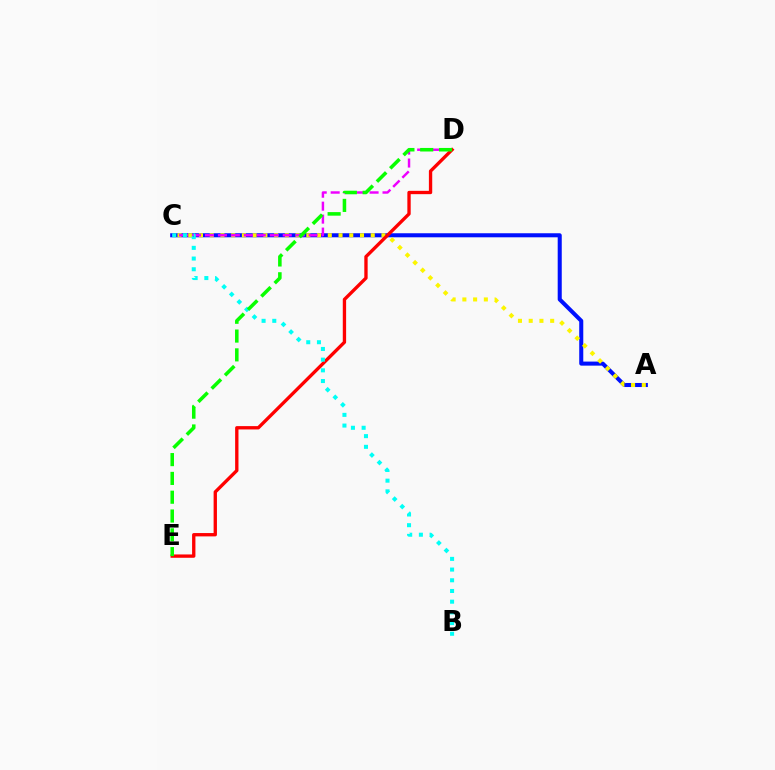{('A', 'C'): [{'color': '#0010ff', 'line_style': 'solid', 'thickness': 2.91}, {'color': '#fcf500', 'line_style': 'dotted', 'thickness': 2.92}], ('C', 'D'): [{'color': '#ee00ff', 'line_style': 'dashed', 'thickness': 1.76}], ('D', 'E'): [{'color': '#ff0000', 'line_style': 'solid', 'thickness': 2.4}, {'color': '#08ff00', 'line_style': 'dashed', 'thickness': 2.55}], ('B', 'C'): [{'color': '#00fff6', 'line_style': 'dotted', 'thickness': 2.91}]}